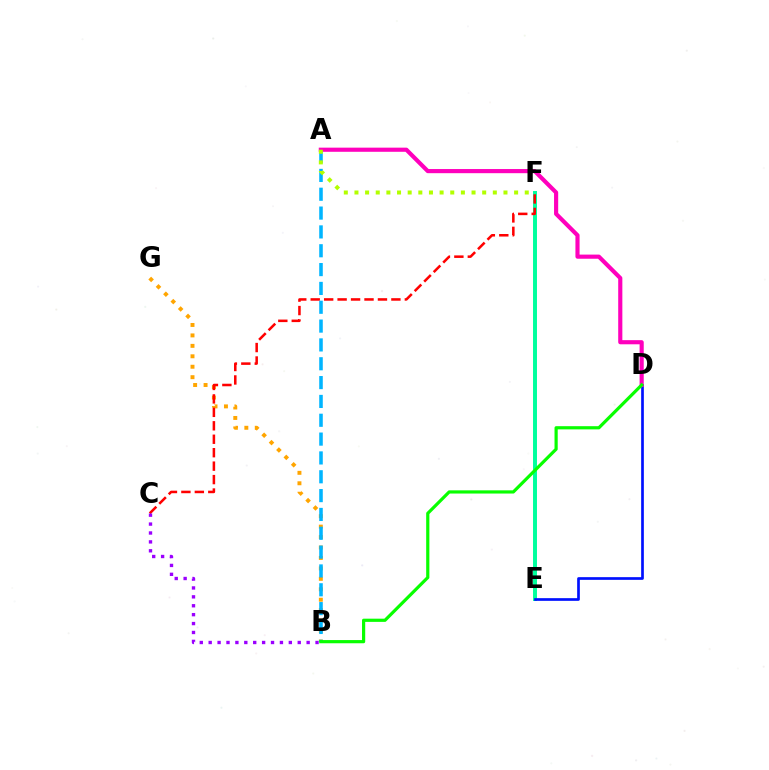{('B', 'G'): [{'color': '#ffa500', 'line_style': 'dotted', 'thickness': 2.84}], ('E', 'F'): [{'color': '#00ff9d', 'line_style': 'solid', 'thickness': 2.85}], ('C', 'F'): [{'color': '#ff0000', 'line_style': 'dashed', 'thickness': 1.83}], ('A', 'B'): [{'color': '#00b5ff', 'line_style': 'dashed', 'thickness': 2.56}], ('D', 'E'): [{'color': '#0010ff', 'line_style': 'solid', 'thickness': 1.93}], ('A', 'D'): [{'color': '#ff00bd', 'line_style': 'solid', 'thickness': 2.98}], ('B', 'D'): [{'color': '#08ff00', 'line_style': 'solid', 'thickness': 2.3}], ('B', 'C'): [{'color': '#9b00ff', 'line_style': 'dotted', 'thickness': 2.42}], ('A', 'F'): [{'color': '#b3ff00', 'line_style': 'dotted', 'thickness': 2.89}]}